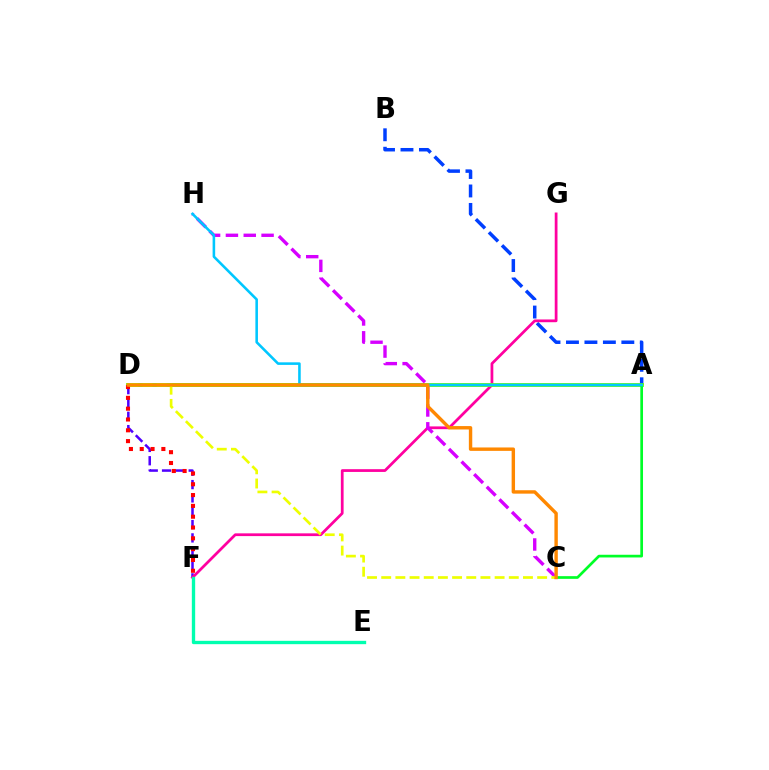{('D', 'F'): [{'color': '#4f00ff', 'line_style': 'dashed', 'thickness': 1.81}, {'color': '#ff0000', 'line_style': 'dotted', 'thickness': 2.94}], ('A', 'B'): [{'color': '#003fff', 'line_style': 'dashed', 'thickness': 2.51}], ('F', 'G'): [{'color': '#ff00a0', 'line_style': 'solid', 'thickness': 1.98}], ('E', 'F'): [{'color': '#00ffaf', 'line_style': 'solid', 'thickness': 2.41}], ('C', 'H'): [{'color': '#d600ff', 'line_style': 'dashed', 'thickness': 2.42}], ('A', 'D'): [{'color': '#66ff00', 'line_style': 'solid', 'thickness': 2.74}], ('A', 'C'): [{'color': '#00ff27', 'line_style': 'solid', 'thickness': 1.94}], ('A', 'H'): [{'color': '#00c7ff', 'line_style': 'solid', 'thickness': 1.85}], ('C', 'D'): [{'color': '#eeff00', 'line_style': 'dashed', 'thickness': 1.93}, {'color': '#ff8800', 'line_style': 'solid', 'thickness': 2.45}]}